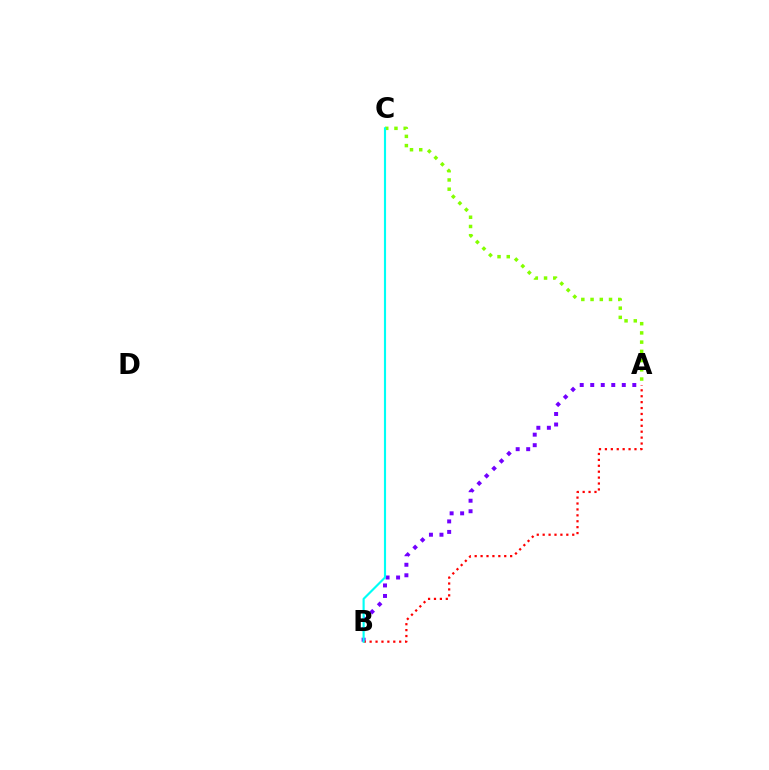{('A', 'C'): [{'color': '#84ff00', 'line_style': 'dotted', 'thickness': 2.51}], ('A', 'B'): [{'color': '#7200ff', 'line_style': 'dotted', 'thickness': 2.86}, {'color': '#ff0000', 'line_style': 'dotted', 'thickness': 1.61}], ('B', 'C'): [{'color': '#00fff6', 'line_style': 'solid', 'thickness': 1.54}]}